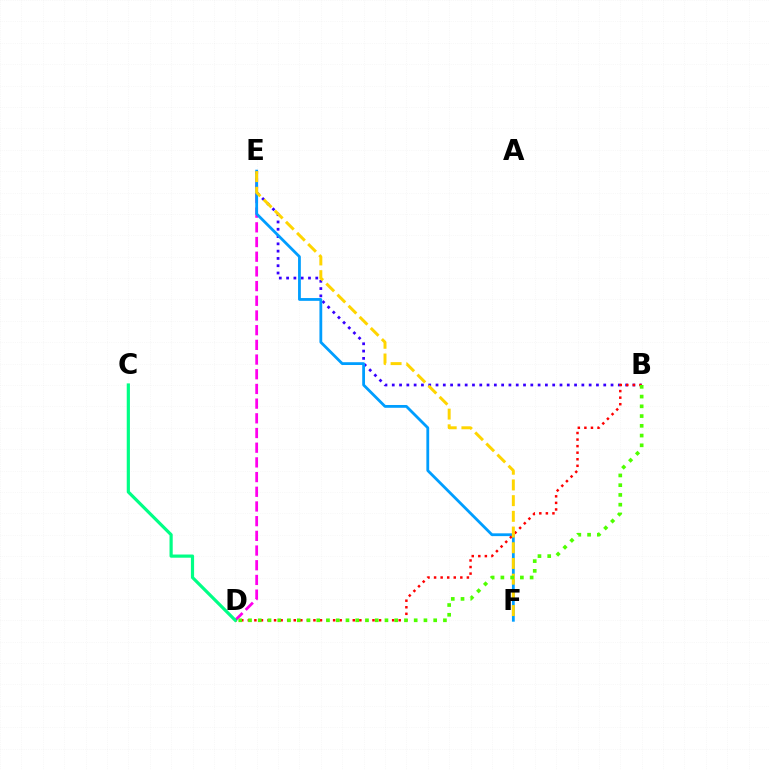{('B', 'E'): [{'color': '#3700ff', 'line_style': 'dotted', 'thickness': 1.98}], ('D', 'E'): [{'color': '#ff00ed', 'line_style': 'dashed', 'thickness': 2.0}], ('E', 'F'): [{'color': '#009eff', 'line_style': 'solid', 'thickness': 2.01}, {'color': '#ffd500', 'line_style': 'dashed', 'thickness': 2.13}], ('B', 'D'): [{'color': '#ff0000', 'line_style': 'dotted', 'thickness': 1.78}, {'color': '#4fff00', 'line_style': 'dotted', 'thickness': 2.65}], ('C', 'D'): [{'color': '#00ff86', 'line_style': 'solid', 'thickness': 2.3}]}